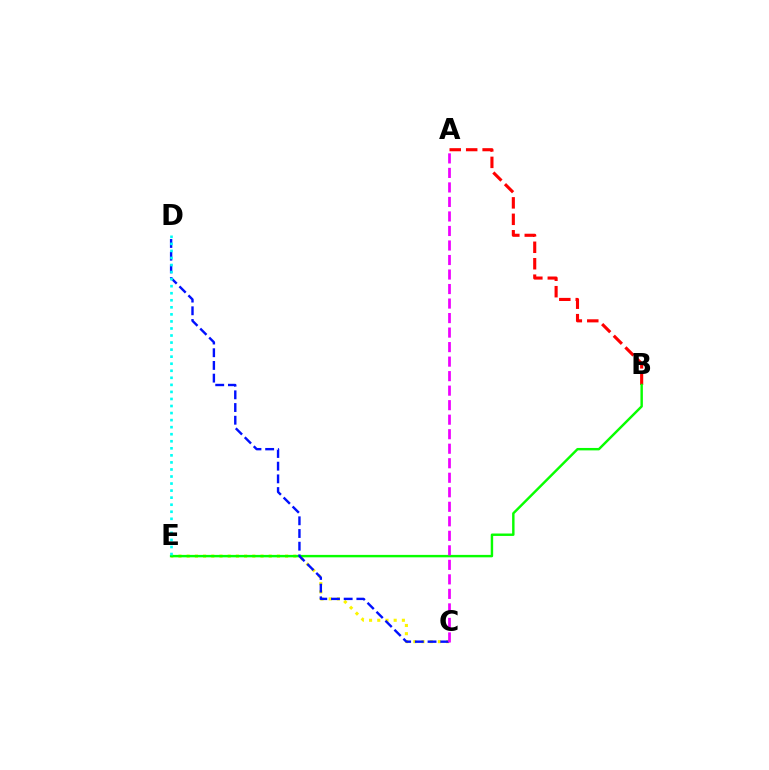{('A', 'B'): [{'color': '#ff0000', 'line_style': 'dashed', 'thickness': 2.23}], ('C', 'E'): [{'color': '#fcf500', 'line_style': 'dotted', 'thickness': 2.23}], ('B', 'E'): [{'color': '#08ff00', 'line_style': 'solid', 'thickness': 1.75}], ('C', 'D'): [{'color': '#0010ff', 'line_style': 'dashed', 'thickness': 1.73}], ('A', 'C'): [{'color': '#ee00ff', 'line_style': 'dashed', 'thickness': 1.97}], ('D', 'E'): [{'color': '#00fff6', 'line_style': 'dotted', 'thickness': 1.92}]}